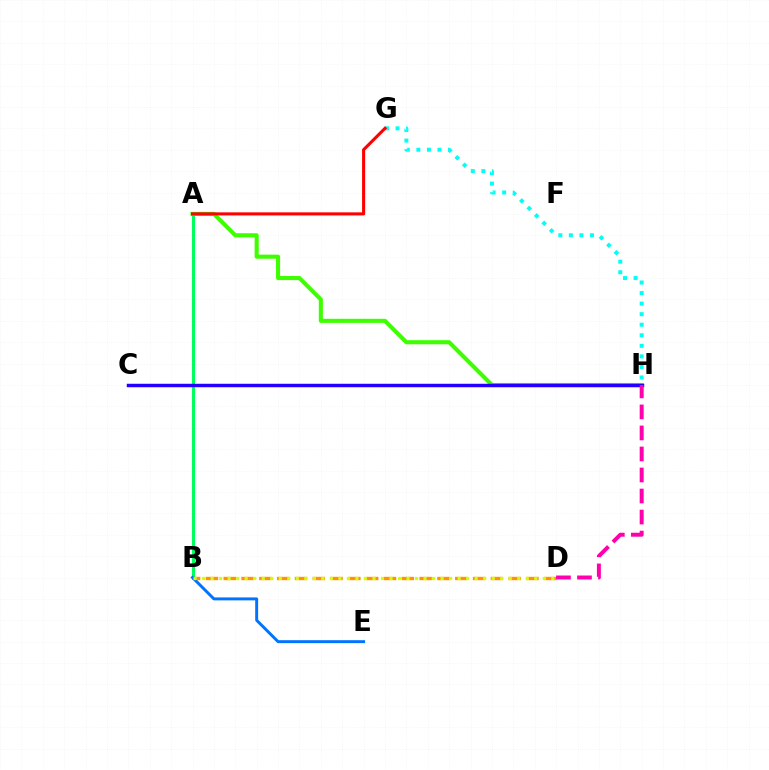{('A', 'H'): [{'color': '#3dff00', 'line_style': 'solid', 'thickness': 2.94}], ('A', 'B'): [{'color': '#00ff5c', 'line_style': 'solid', 'thickness': 2.23}], ('C', 'H'): [{'color': '#b900ff', 'line_style': 'solid', 'thickness': 2.15}, {'color': '#2500ff', 'line_style': 'solid', 'thickness': 2.49}], ('B', 'D'): [{'color': '#ff9400', 'line_style': 'dashed', 'thickness': 2.42}, {'color': '#d1ff00', 'line_style': 'dotted', 'thickness': 2.31}], ('G', 'H'): [{'color': '#00fff6', 'line_style': 'dotted', 'thickness': 2.87}], ('B', 'E'): [{'color': '#0074ff', 'line_style': 'solid', 'thickness': 2.12}], ('A', 'G'): [{'color': '#ff0000', 'line_style': 'solid', 'thickness': 2.21}], ('D', 'H'): [{'color': '#ff00ac', 'line_style': 'dashed', 'thickness': 2.86}]}